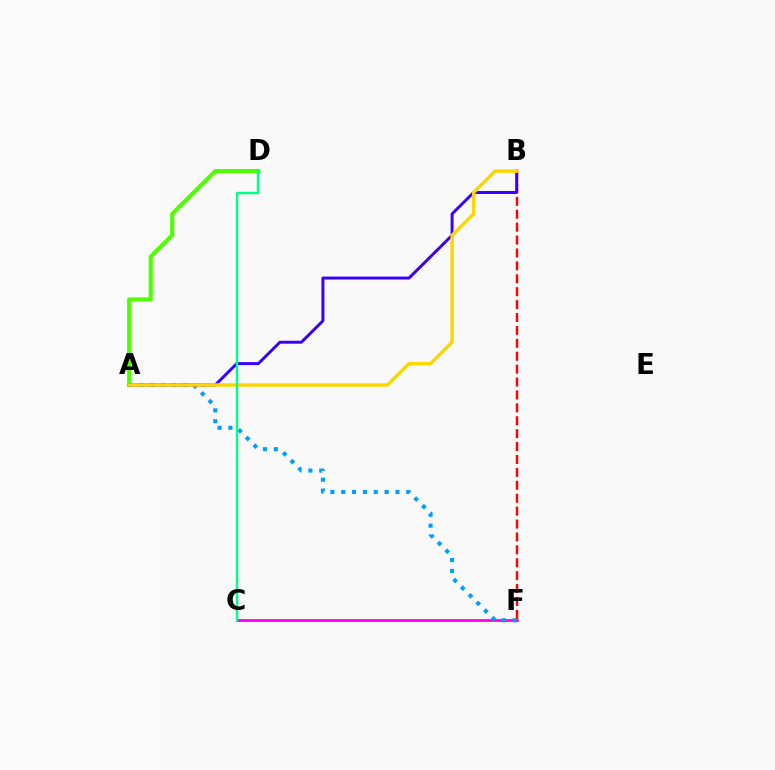{('C', 'F'): [{'color': '#ff00ed', 'line_style': 'solid', 'thickness': 2.0}], ('A', 'D'): [{'color': '#4fff00', 'line_style': 'solid', 'thickness': 2.98}], ('A', 'F'): [{'color': '#009eff', 'line_style': 'dotted', 'thickness': 2.95}], ('B', 'F'): [{'color': '#ff0000', 'line_style': 'dashed', 'thickness': 1.75}], ('A', 'B'): [{'color': '#3700ff', 'line_style': 'solid', 'thickness': 2.13}, {'color': '#ffd500', 'line_style': 'solid', 'thickness': 2.46}], ('C', 'D'): [{'color': '#00ff86', 'line_style': 'solid', 'thickness': 1.75}]}